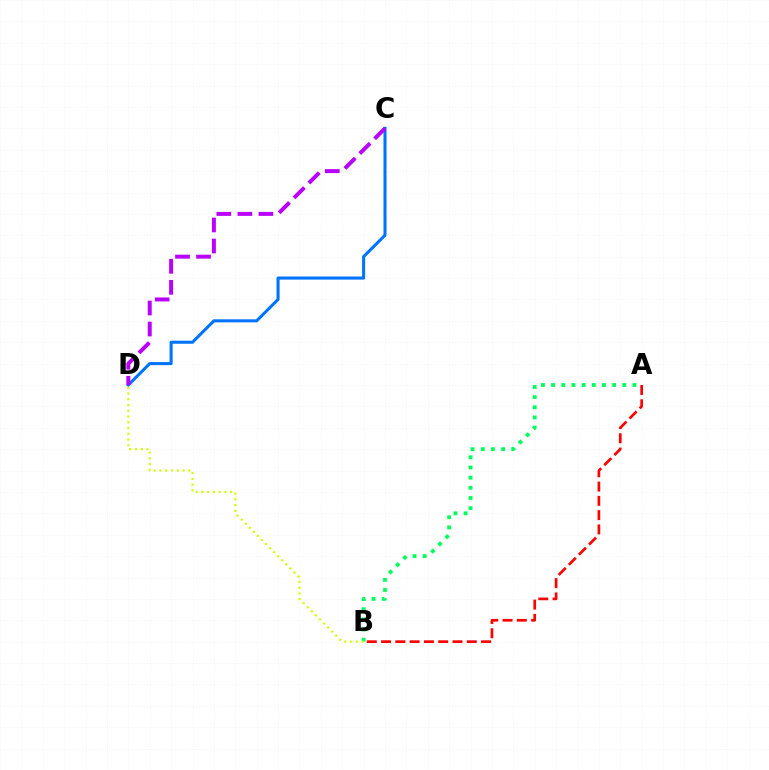{('C', 'D'): [{'color': '#0074ff', 'line_style': 'solid', 'thickness': 2.21}, {'color': '#b900ff', 'line_style': 'dashed', 'thickness': 2.86}], ('A', 'B'): [{'color': '#ff0000', 'line_style': 'dashed', 'thickness': 1.94}, {'color': '#00ff5c', 'line_style': 'dotted', 'thickness': 2.76}], ('B', 'D'): [{'color': '#d1ff00', 'line_style': 'dotted', 'thickness': 1.56}]}